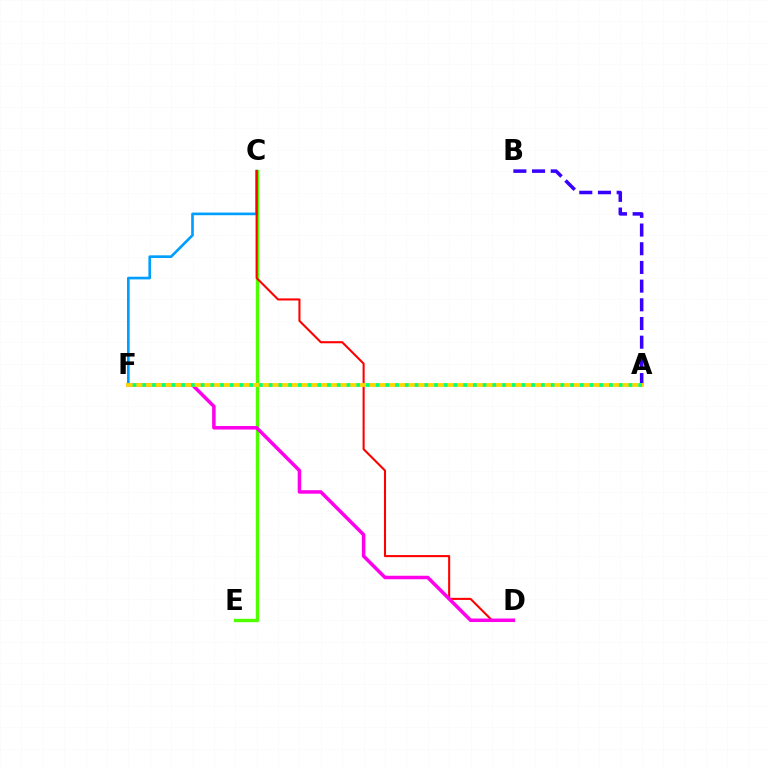{('C', 'E'): [{'color': '#4fff00', 'line_style': 'solid', 'thickness': 2.43}], ('C', 'F'): [{'color': '#009eff', 'line_style': 'solid', 'thickness': 1.91}], ('C', 'D'): [{'color': '#ff0000', 'line_style': 'solid', 'thickness': 1.5}], ('A', 'B'): [{'color': '#3700ff', 'line_style': 'dashed', 'thickness': 2.54}], ('D', 'F'): [{'color': '#ff00ed', 'line_style': 'solid', 'thickness': 2.53}], ('A', 'F'): [{'color': '#ffd500', 'line_style': 'solid', 'thickness': 2.74}, {'color': '#00ff86', 'line_style': 'dotted', 'thickness': 2.64}]}